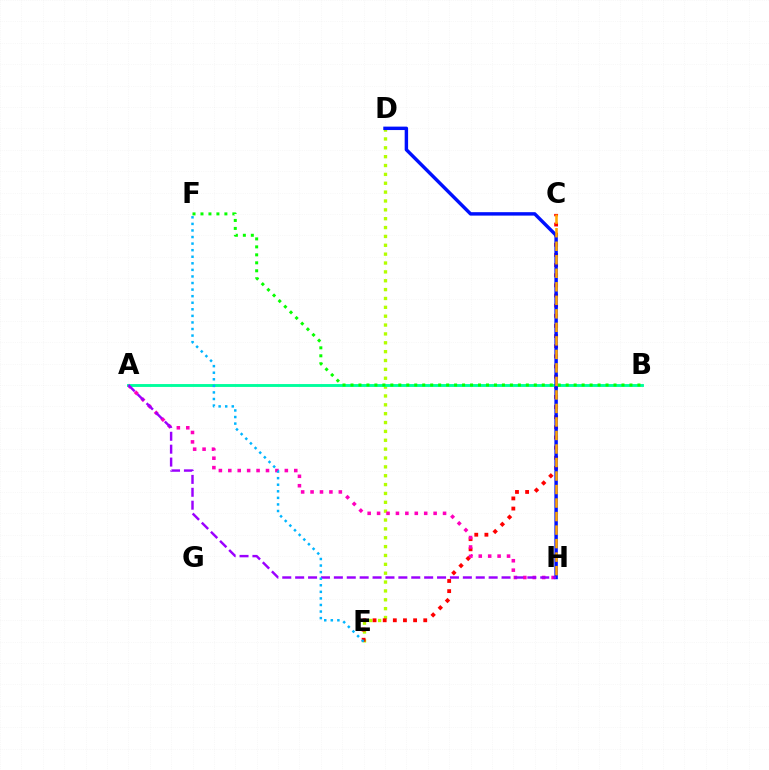{('D', 'E'): [{'color': '#b3ff00', 'line_style': 'dotted', 'thickness': 2.41}], ('C', 'E'): [{'color': '#ff0000', 'line_style': 'dotted', 'thickness': 2.75}], ('A', 'H'): [{'color': '#ff00bd', 'line_style': 'dotted', 'thickness': 2.56}, {'color': '#9b00ff', 'line_style': 'dashed', 'thickness': 1.75}], ('A', 'B'): [{'color': '#00ff9d', 'line_style': 'solid', 'thickness': 2.08}], ('D', 'H'): [{'color': '#0010ff', 'line_style': 'solid', 'thickness': 2.47}], ('E', 'F'): [{'color': '#00b5ff', 'line_style': 'dotted', 'thickness': 1.79}], ('B', 'F'): [{'color': '#08ff00', 'line_style': 'dotted', 'thickness': 2.17}], ('C', 'H'): [{'color': '#ffa500', 'line_style': 'dashed', 'thickness': 1.84}]}